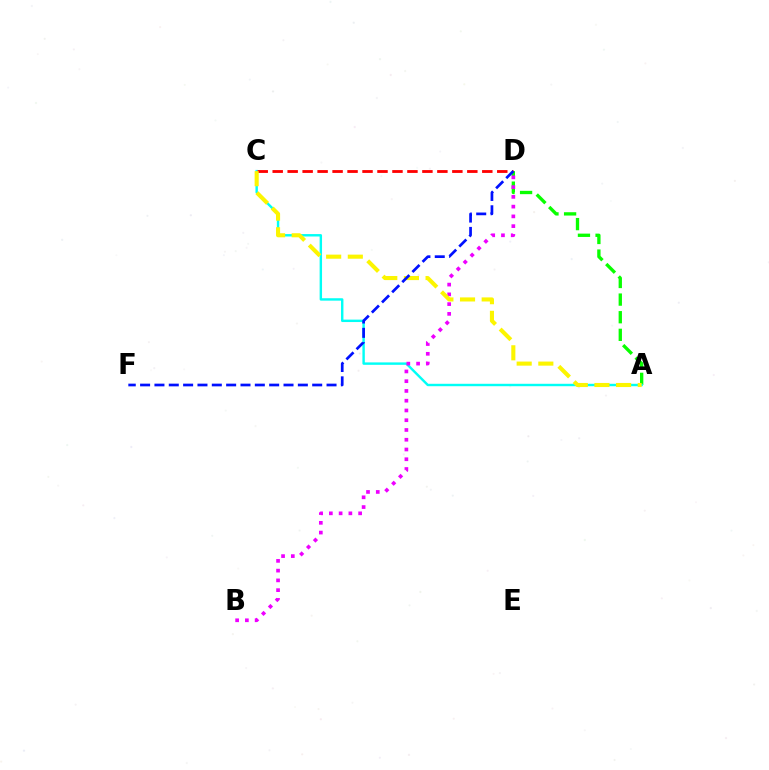{('A', 'D'): [{'color': '#08ff00', 'line_style': 'dashed', 'thickness': 2.39}], ('A', 'C'): [{'color': '#00fff6', 'line_style': 'solid', 'thickness': 1.74}, {'color': '#fcf500', 'line_style': 'dashed', 'thickness': 2.94}], ('B', 'D'): [{'color': '#ee00ff', 'line_style': 'dotted', 'thickness': 2.65}], ('C', 'D'): [{'color': '#ff0000', 'line_style': 'dashed', 'thickness': 2.03}], ('D', 'F'): [{'color': '#0010ff', 'line_style': 'dashed', 'thickness': 1.95}]}